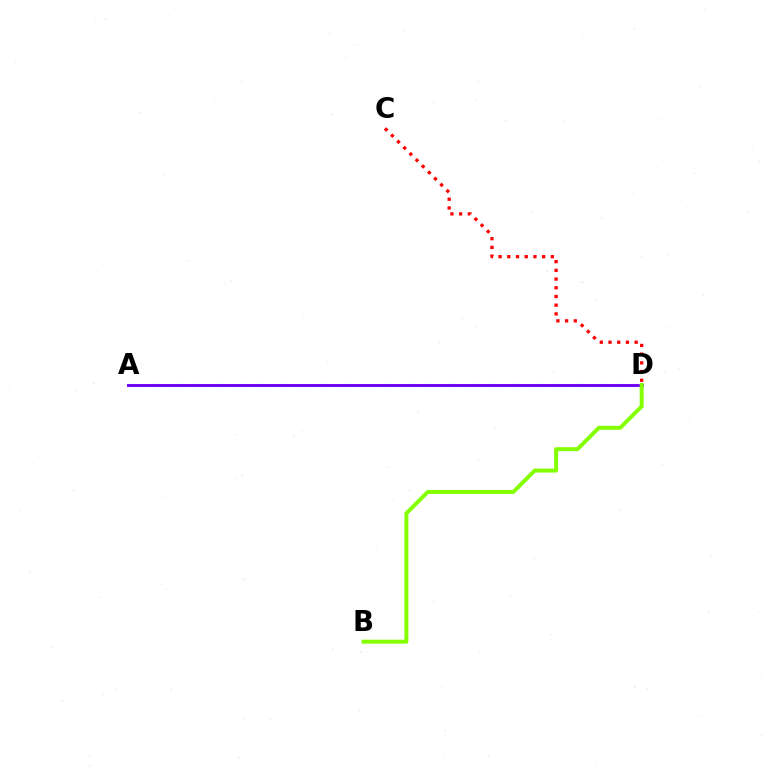{('A', 'D'): [{'color': '#00fff6', 'line_style': 'dotted', 'thickness': 1.58}, {'color': '#7200ff', 'line_style': 'solid', 'thickness': 2.1}], ('B', 'D'): [{'color': '#84ff00', 'line_style': 'solid', 'thickness': 2.86}], ('C', 'D'): [{'color': '#ff0000', 'line_style': 'dotted', 'thickness': 2.37}]}